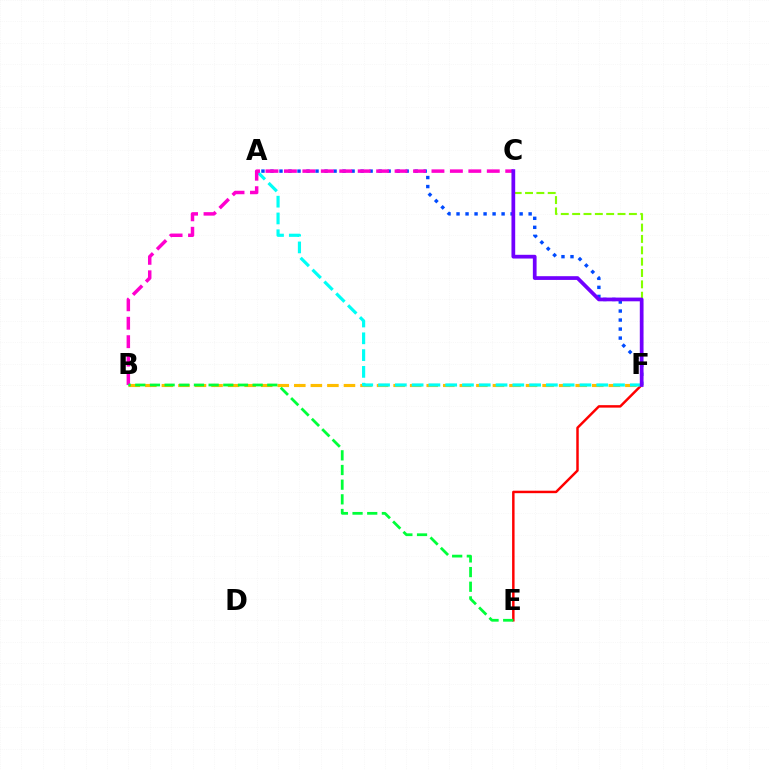{('E', 'F'): [{'color': '#ff0000', 'line_style': 'solid', 'thickness': 1.78}], ('A', 'F'): [{'color': '#004bff', 'line_style': 'dotted', 'thickness': 2.45}, {'color': '#00fff6', 'line_style': 'dashed', 'thickness': 2.28}], ('B', 'F'): [{'color': '#ffbd00', 'line_style': 'dashed', 'thickness': 2.25}], ('C', 'F'): [{'color': '#84ff00', 'line_style': 'dashed', 'thickness': 1.54}, {'color': '#7200ff', 'line_style': 'solid', 'thickness': 2.69}], ('B', 'C'): [{'color': '#ff00cf', 'line_style': 'dashed', 'thickness': 2.51}], ('B', 'E'): [{'color': '#00ff39', 'line_style': 'dashed', 'thickness': 1.99}]}